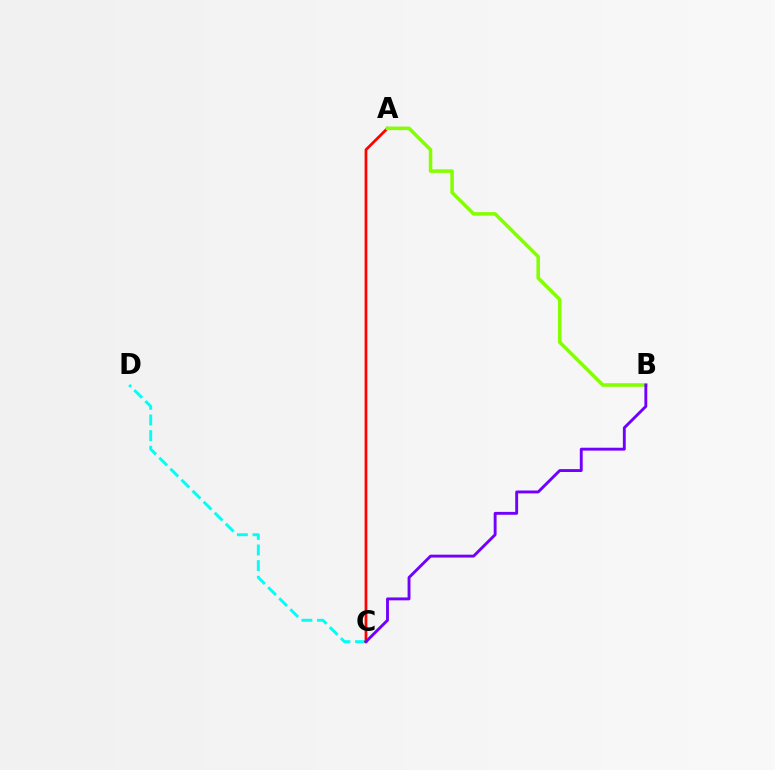{('C', 'D'): [{'color': '#00fff6', 'line_style': 'dashed', 'thickness': 2.12}], ('A', 'C'): [{'color': '#ff0000', 'line_style': 'solid', 'thickness': 1.97}], ('A', 'B'): [{'color': '#84ff00', 'line_style': 'solid', 'thickness': 2.55}], ('B', 'C'): [{'color': '#7200ff', 'line_style': 'solid', 'thickness': 2.08}]}